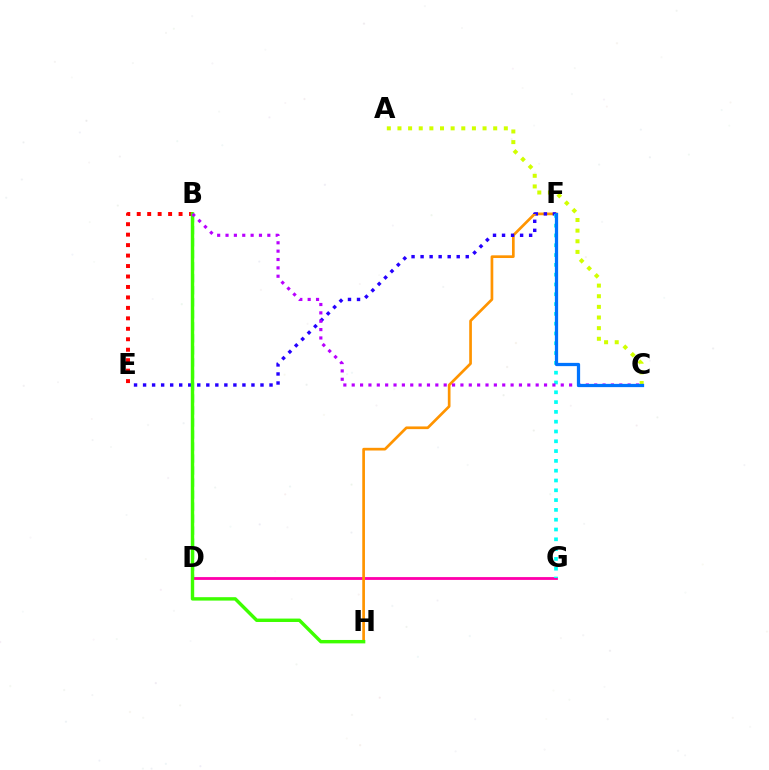{('B', 'E'): [{'color': '#ff0000', 'line_style': 'dotted', 'thickness': 2.84}], ('D', 'G'): [{'color': '#ff00ac', 'line_style': 'solid', 'thickness': 2.03}], ('F', 'H'): [{'color': '#ff9400', 'line_style': 'solid', 'thickness': 1.94}], ('E', 'F'): [{'color': '#2500ff', 'line_style': 'dotted', 'thickness': 2.45}], ('A', 'C'): [{'color': '#d1ff00', 'line_style': 'dotted', 'thickness': 2.89}], ('B', 'D'): [{'color': '#00ff5c', 'line_style': 'dashed', 'thickness': 1.63}], ('F', 'G'): [{'color': '#00fff6', 'line_style': 'dotted', 'thickness': 2.66}], ('B', 'H'): [{'color': '#3dff00', 'line_style': 'solid', 'thickness': 2.46}], ('B', 'C'): [{'color': '#b900ff', 'line_style': 'dotted', 'thickness': 2.27}], ('C', 'F'): [{'color': '#0074ff', 'line_style': 'solid', 'thickness': 2.34}]}